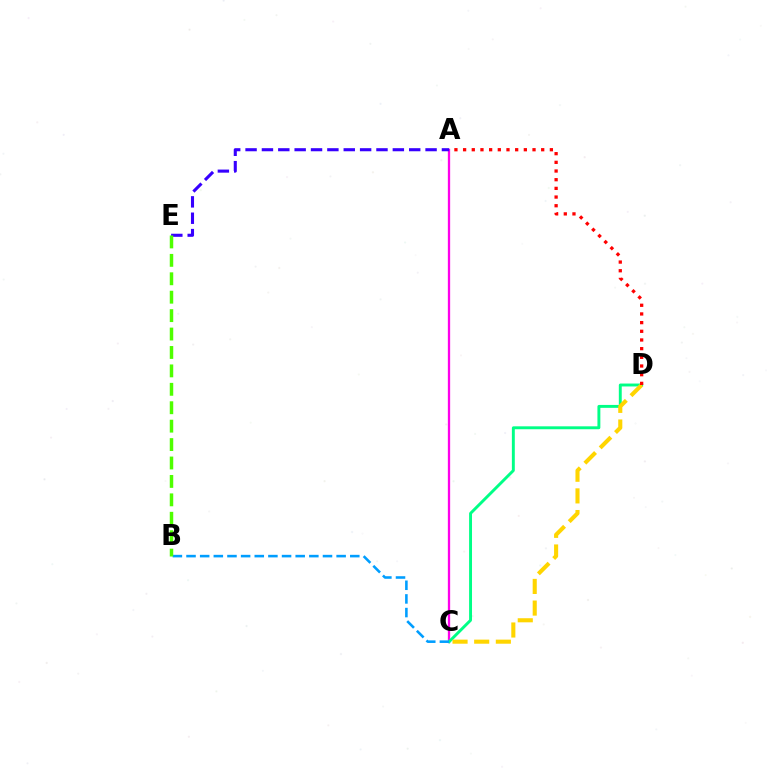{('A', 'C'): [{'color': '#ff00ed', 'line_style': 'solid', 'thickness': 1.66}], ('C', 'D'): [{'color': '#00ff86', 'line_style': 'solid', 'thickness': 2.1}, {'color': '#ffd500', 'line_style': 'dashed', 'thickness': 2.94}], ('B', 'C'): [{'color': '#009eff', 'line_style': 'dashed', 'thickness': 1.85}], ('A', 'D'): [{'color': '#ff0000', 'line_style': 'dotted', 'thickness': 2.36}], ('A', 'E'): [{'color': '#3700ff', 'line_style': 'dashed', 'thickness': 2.22}], ('B', 'E'): [{'color': '#4fff00', 'line_style': 'dashed', 'thickness': 2.5}]}